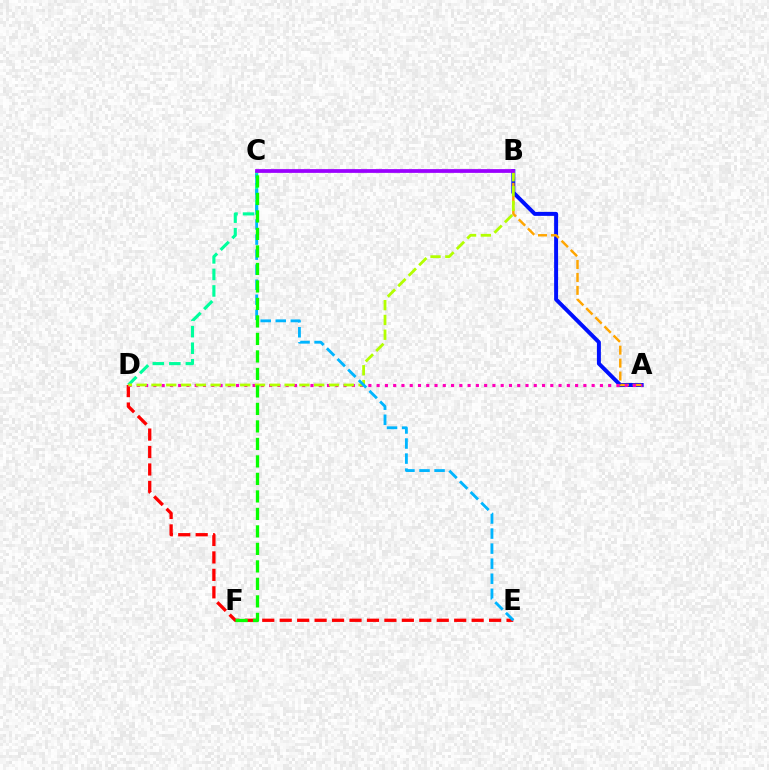{('C', 'D'): [{'color': '#00ff9d', 'line_style': 'dashed', 'thickness': 2.25}], ('D', 'E'): [{'color': '#ff0000', 'line_style': 'dashed', 'thickness': 2.37}], ('A', 'B'): [{'color': '#0010ff', 'line_style': 'solid', 'thickness': 2.85}, {'color': '#ffa500', 'line_style': 'dashed', 'thickness': 1.76}], ('A', 'D'): [{'color': '#ff00bd', 'line_style': 'dotted', 'thickness': 2.25}], ('B', 'D'): [{'color': '#b3ff00', 'line_style': 'dashed', 'thickness': 2.01}], ('C', 'E'): [{'color': '#00b5ff', 'line_style': 'dashed', 'thickness': 2.04}], ('B', 'C'): [{'color': '#9b00ff', 'line_style': 'solid', 'thickness': 2.7}], ('C', 'F'): [{'color': '#08ff00', 'line_style': 'dashed', 'thickness': 2.38}]}